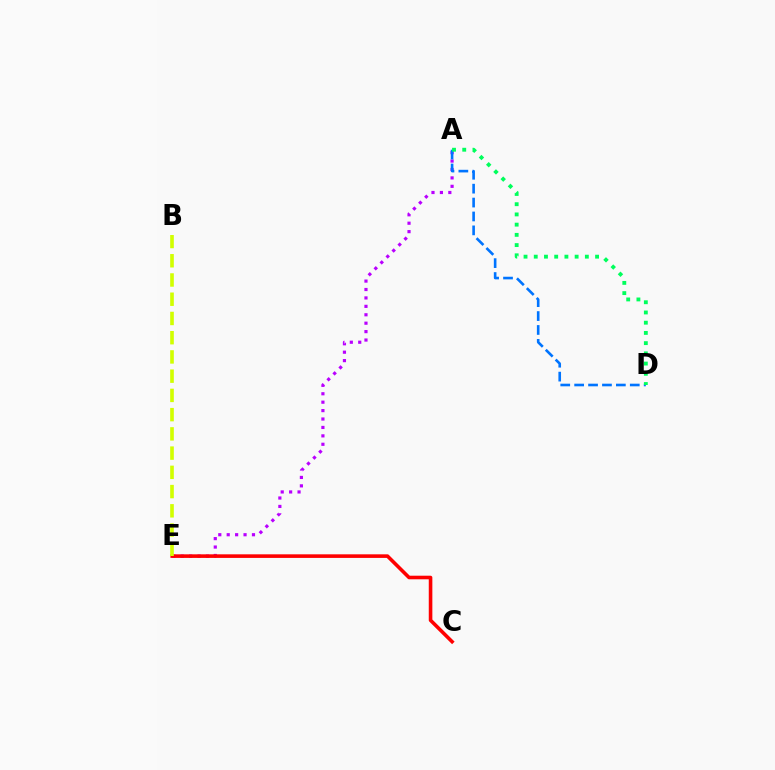{('A', 'E'): [{'color': '#b900ff', 'line_style': 'dotted', 'thickness': 2.29}], ('A', 'D'): [{'color': '#0074ff', 'line_style': 'dashed', 'thickness': 1.89}, {'color': '#00ff5c', 'line_style': 'dotted', 'thickness': 2.78}], ('C', 'E'): [{'color': '#ff0000', 'line_style': 'solid', 'thickness': 2.58}], ('B', 'E'): [{'color': '#d1ff00', 'line_style': 'dashed', 'thickness': 2.61}]}